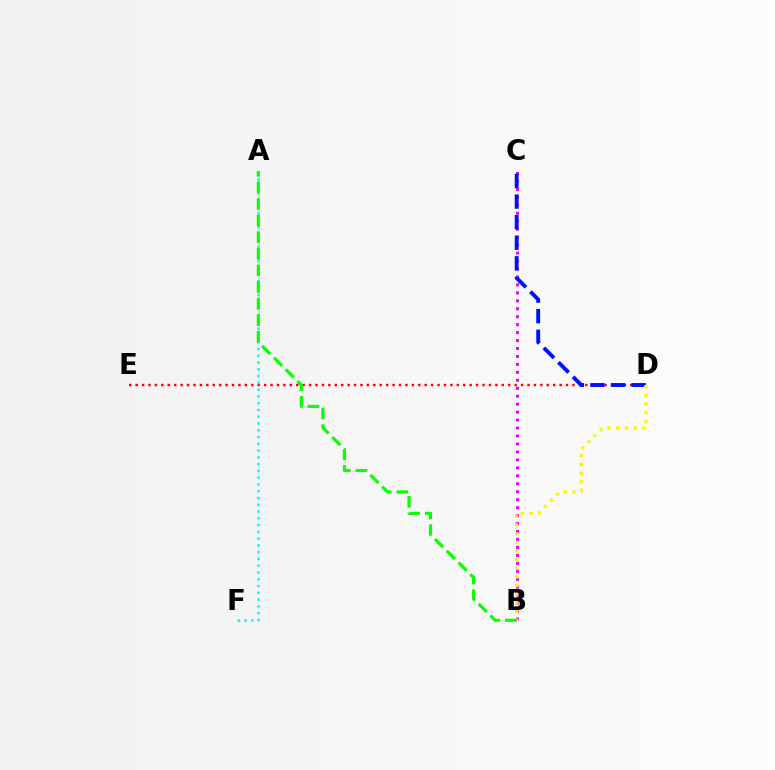{('D', 'E'): [{'color': '#ff0000', 'line_style': 'dotted', 'thickness': 1.75}], ('B', 'C'): [{'color': '#ee00ff', 'line_style': 'dotted', 'thickness': 2.16}], ('C', 'D'): [{'color': '#0010ff', 'line_style': 'dashed', 'thickness': 2.8}], ('A', 'F'): [{'color': '#00fff6', 'line_style': 'dotted', 'thickness': 1.84}], ('B', 'D'): [{'color': '#fcf500', 'line_style': 'dotted', 'thickness': 2.35}], ('A', 'B'): [{'color': '#08ff00', 'line_style': 'dashed', 'thickness': 2.25}]}